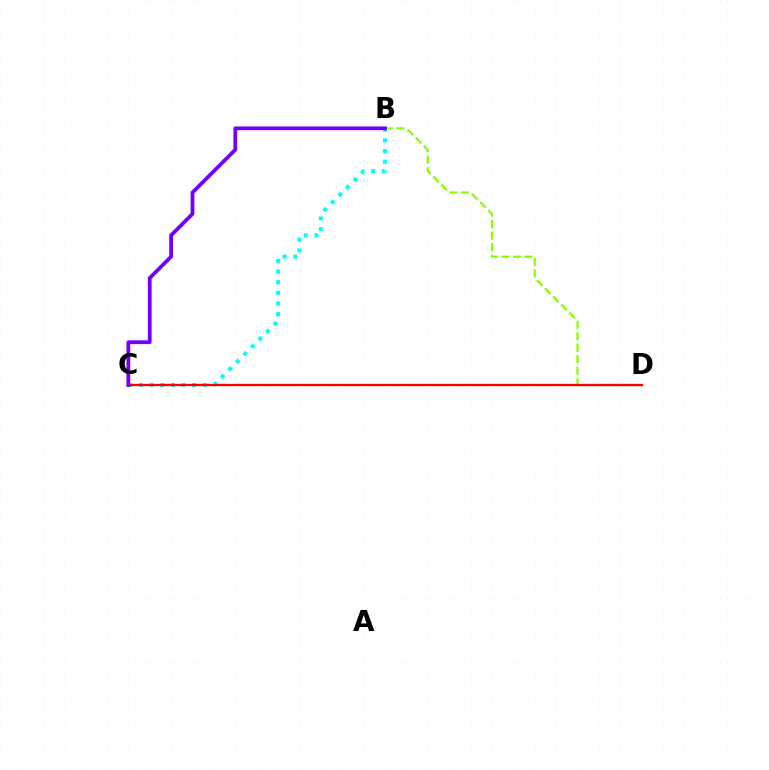{('B', 'C'): [{'color': '#00fff6', 'line_style': 'dotted', 'thickness': 2.89}, {'color': '#7200ff', 'line_style': 'solid', 'thickness': 2.72}], ('B', 'D'): [{'color': '#84ff00', 'line_style': 'dashed', 'thickness': 1.56}], ('C', 'D'): [{'color': '#ff0000', 'line_style': 'solid', 'thickness': 1.66}]}